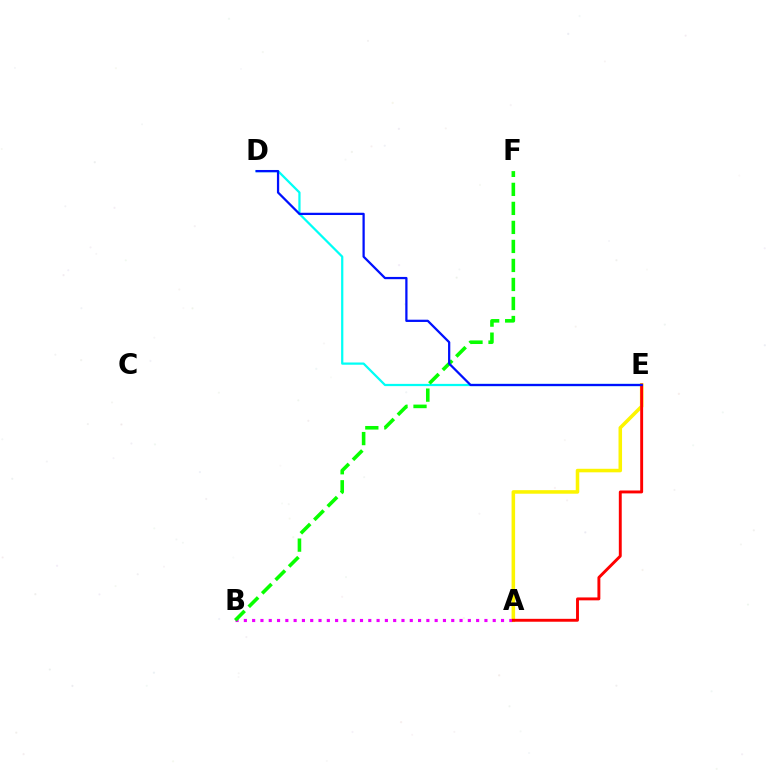{('D', 'E'): [{'color': '#00fff6', 'line_style': 'solid', 'thickness': 1.61}, {'color': '#0010ff', 'line_style': 'solid', 'thickness': 1.62}], ('A', 'E'): [{'color': '#fcf500', 'line_style': 'solid', 'thickness': 2.55}, {'color': '#ff0000', 'line_style': 'solid', 'thickness': 2.09}], ('A', 'B'): [{'color': '#ee00ff', 'line_style': 'dotted', 'thickness': 2.25}], ('B', 'F'): [{'color': '#08ff00', 'line_style': 'dashed', 'thickness': 2.58}]}